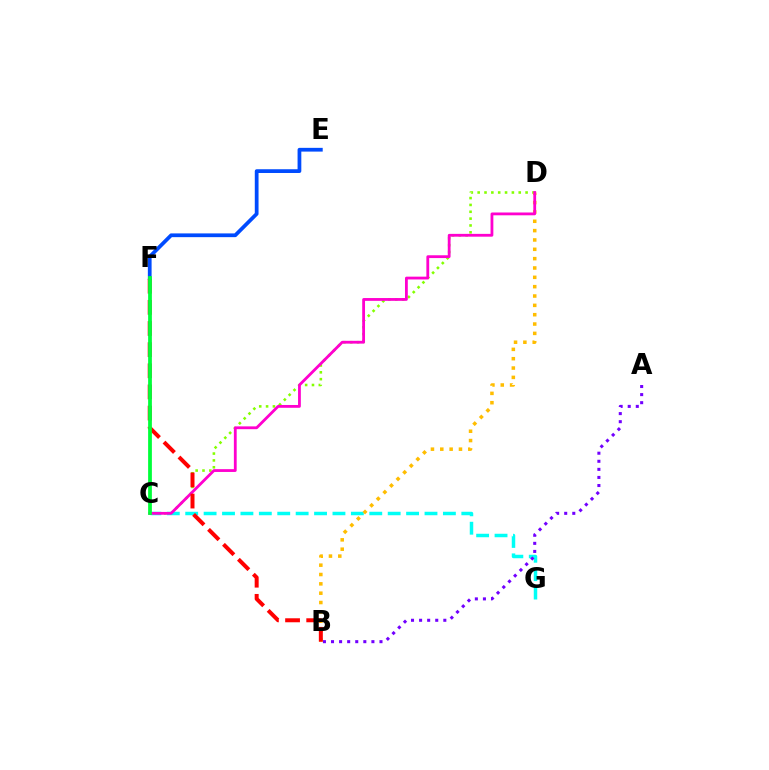{('C', 'D'): [{'color': '#84ff00', 'line_style': 'dotted', 'thickness': 1.86}, {'color': '#ff00cf', 'line_style': 'solid', 'thickness': 2.02}], ('C', 'G'): [{'color': '#00fff6', 'line_style': 'dashed', 'thickness': 2.5}], ('E', 'F'): [{'color': '#004bff', 'line_style': 'solid', 'thickness': 2.7}], ('A', 'B'): [{'color': '#7200ff', 'line_style': 'dotted', 'thickness': 2.19}], ('B', 'D'): [{'color': '#ffbd00', 'line_style': 'dotted', 'thickness': 2.54}], ('B', 'F'): [{'color': '#ff0000', 'line_style': 'dashed', 'thickness': 2.87}], ('C', 'F'): [{'color': '#00ff39', 'line_style': 'solid', 'thickness': 2.71}]}